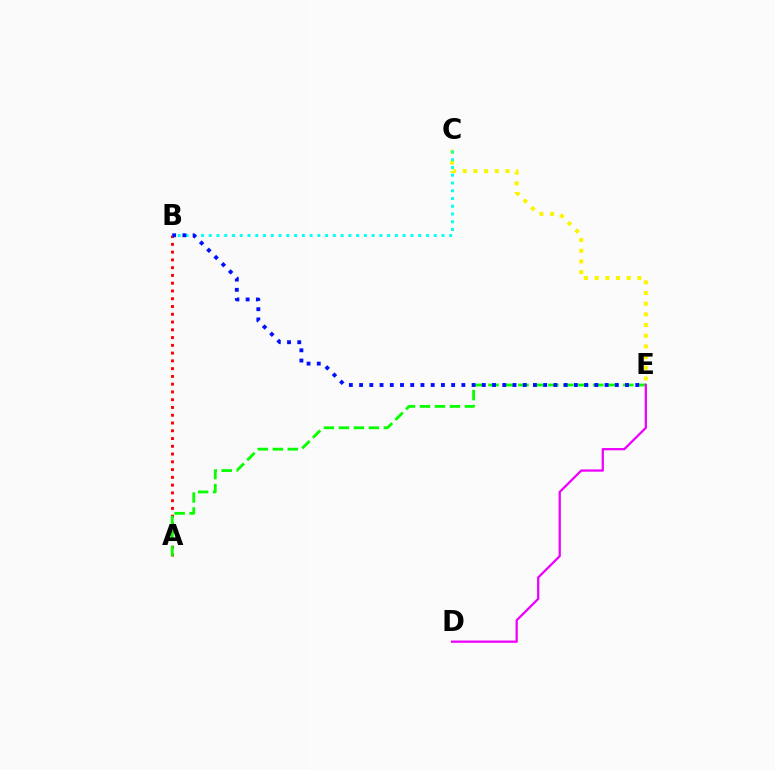{('C', 'E'): [{'color': '#fcf500', 'line_style': 'dotted', 'thickness': 2.9}], ('A', 'B'): [{'color': '#ff0000', 'line_style': 'dotted', 'thickness': 2.11}], ('A', 'E'): [{'color': '#08ff00', 'line_style': 'dashed', 'thickness': 2.04}], ('B', 'C'): [{'color': '#00fff6', 'line_style': 'dotted', 'thickness': 2.11}], ('B', 'E'): [{'color': '#0010ff', 'line_style': 'dotted', 'thickness': 2.78}], ('D', 'E'): [{'color': '#ee00ff', 'line_style': 'solid', 'thickness': 1.63}]}